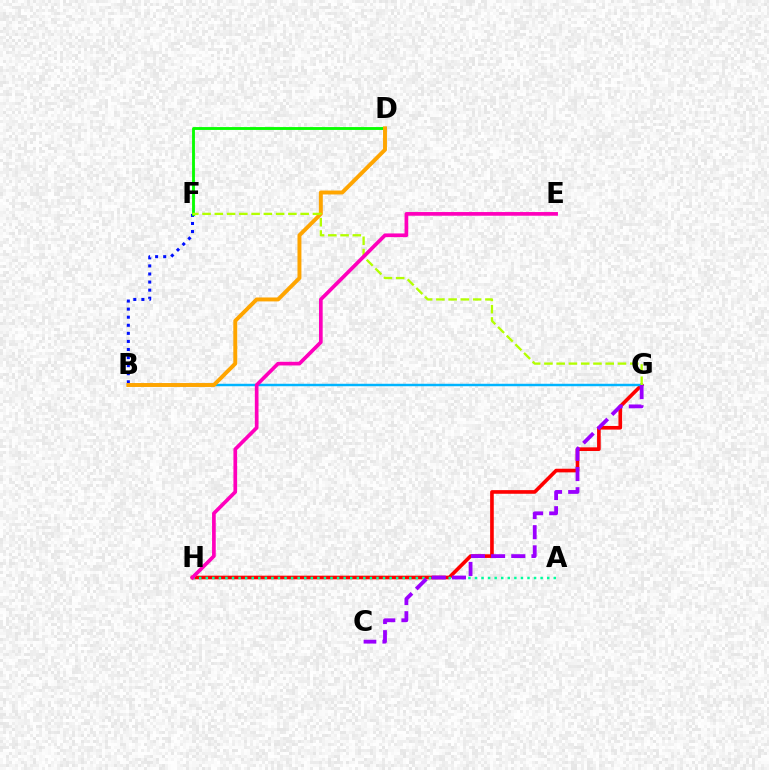{('G', 'H'): [{'color': '#ff0000', 'line_style': 'solid', 'thickness': 2.62}], ('B', 'F'): [{'color': '#0010ff', 'line_style': 'dotted', 'thickness': 2.19}], ('D', 'F'): [{'color': '#08ff00', 'line_style': 'solid', 'thickness': 2.06}], ('B', 'G'): [{'color': '#00b5ff', 'line_style': 'solid', 'thickness': 1.77}], ('A', 'H'): [{'color': '#00ff9d', 'line_style': 'dotted', 'thickness': 1.78}], ('C', 'G'): [{'color': '#9b00ff', 'line_style': 'dashed', 'thickness': 2.74}], ('B', 'D'): [{'color': '#ffa500', 'line_style': 'solid', 'thickness': 2.83}], ('F', 'G'): [{'color': '#b3ff00', 'line_style': 'dashed', 'thickness': 1.67}], ('E', 'H'): [{'color': '#ff00bd', 'line_style': 'solid', 'thickness': 2.65}]}